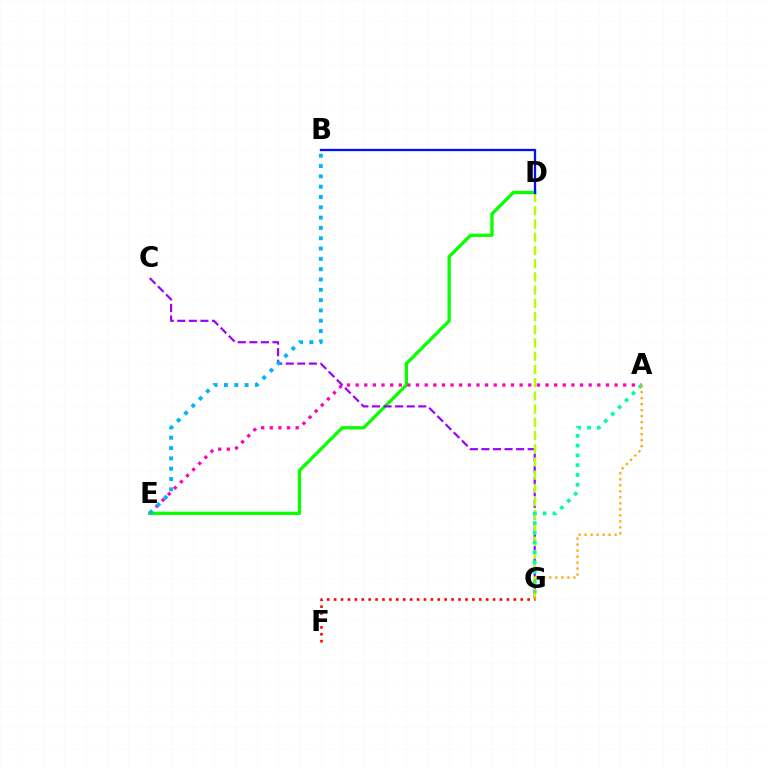{('D', 'E'): [{'color': '#08ff00', 'line_style': 'solid', 'thickness': 2.36}], ('C', 'G'): [{'color': '#9b00ff', 'line_style': 'dashed', 'thickness': 1.57}], ('D', 'G'): [{'color': '#b3ff00', 'line_style': 'dashed', 'thickness': 1.8}], ('A', 'E'): [{'color': '#ff00bd', 'line_style': 'dotted', 'thickness': 2.35}], ('B', 'D'): [{'color': '#0010ff', 'line_style': 'solid', 'thickness': 1.66}], ('B', 'E'): [{'color': '#00b5ff', 'line_style': 'dotted', 'thickness': 2.8}], ('A', 'G'): [{'color': '#00ff9d', 'line_style': 'dotted', 'thickness': 2.66}, {'color': '#ffa500', 'line_style': 'dotted', 'thickness': 1.63}], ('F', 'G'): [{'color': '#ff0000', 'line_style': 'dotted', 'thickness': 1.88}]}